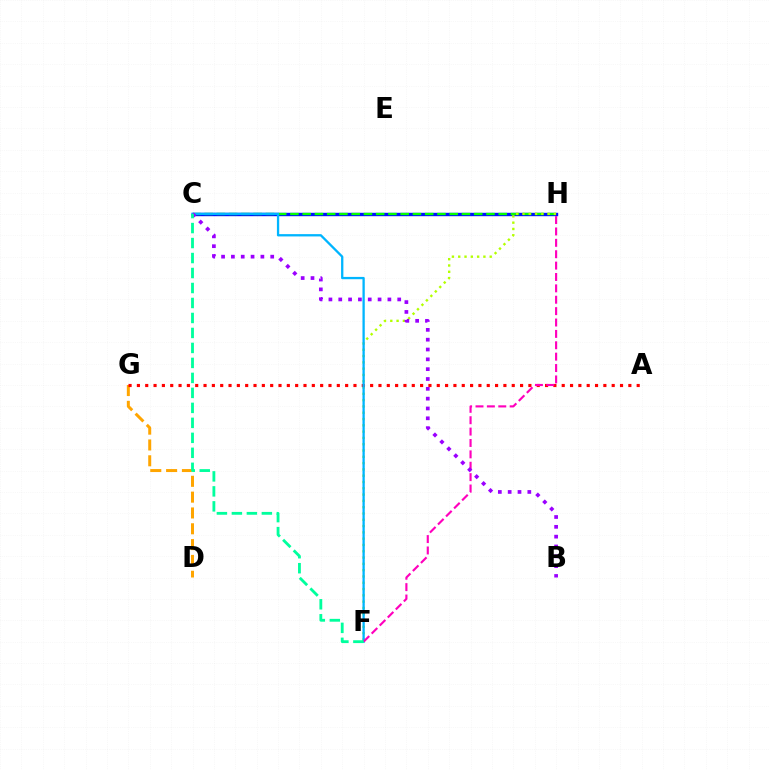{('C', 'H'): [{'color': '#0010ff', 'line_style': 'solid', 'thickness': 2.43}, {'color': '#08ff00', 'line_style': 'dashed', 'thickness': 1.66}], ('F', 'H'): [{'color': '#b3ff00', 'line_style': 'dotted', 'thickness': 1.71}, {'color': '#ff00bd', 'line_style': 'dashed', 'thickness': 1.55}], ('D', 'G'): [{'color': '#ffa500', 'line_style': 'dashed', 'thickness': 2.15}], ('A', 'G'): [{'color': '#ff0000', 'line_style': 'dotted', 'thickness': 2.26}], ('C', 'F'): [{'color': '#00b5ff', 'line_style': 'solid', 'thickness': 1.66}, {'color': '#00ff9d', 'line_style': 'dashed', 'thickness': 2.04}], ('B', 'C'): [{'color': '#9b00ff', 'line_style': 'dotted', 'thickness': 2.67}]}